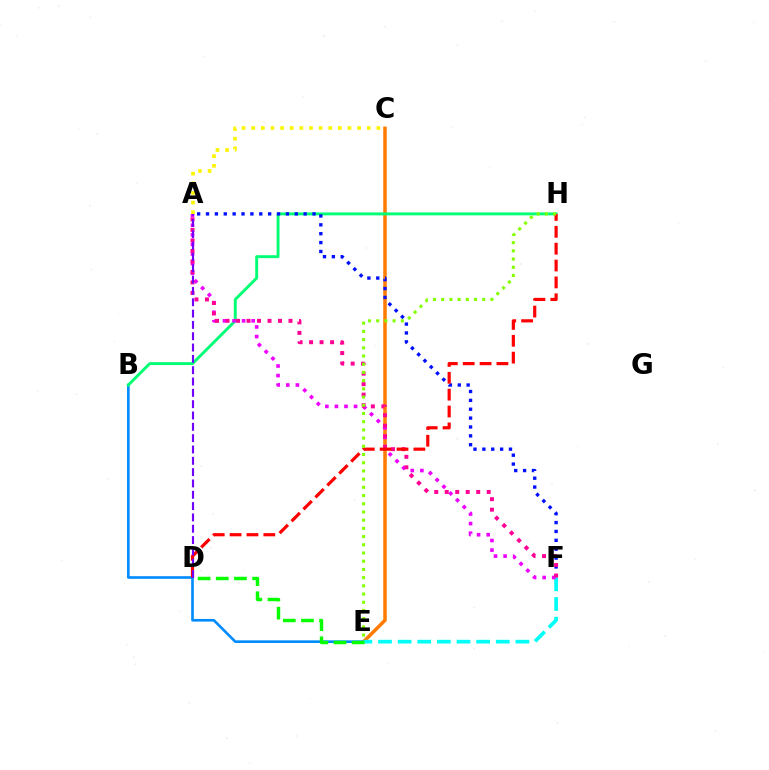{('C', 'E'): [{'color': '#ff7c00', 'line_style': 'solid', 'thickness': 2.53}], ('B', 'E'): [{'color': '#008cff', 'line_style': 'solid', 'thickness': 1.9}], ('B', 'H'): [{'color': '#00ff74', 'line_style': 'solid', 'thickness': 2.1}], ('A', 'F'): [{'color': '#0010ff', 'line_style': 'dotted', 'thickness': 2.41}, {'color': '#ee00ff', 'line_style': 'dotted', 'thickness': 2.6}, {'color': '#ff0094', 'line_style': 'dotted', 'thickness': 2.85}], ('E', 'F'): [{'color': '#00fff6', 'line_style': 'dashed', 'thickness': 2.67}], ('A', 'C'): [{'color': '#fcf500', 'line_style': 'dotted', 'thickness': 2.62}], ('D', 'H'): [{'color': '#ff0000', 'line_style': 'dashed', 'thickness': 2.29}], ('A', 'D'): [{'color': '#7200ff', 'line_style': 'dashed', 'thickness': 1.54}], ('E', 'H'): [{'color': '#84ff00', 'line_style': 'dotted', 'thickness': 2.23}], ('D', 'E'): [{'color': '#08ff00', 'line_style': 'dashed', 'thickness': 2.47}]}